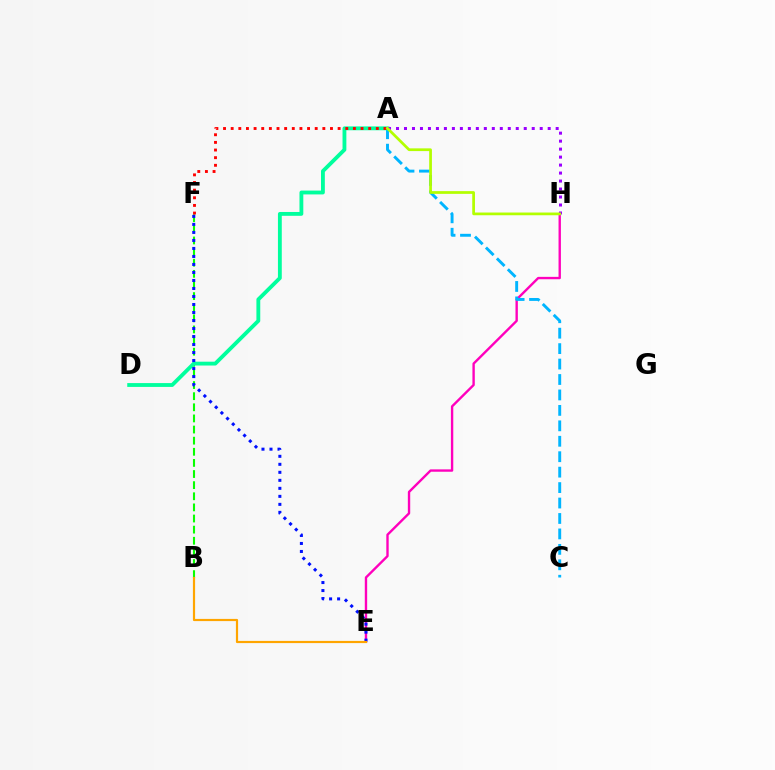{('E', 'H'): [{'color': '#ff00bd', 'line_style': 'solid', 'thickness': 1.71}], ('A', 'C'): [{'color': '#00b5ff', 'line_style': 'dashed', 'thickness': 2.1}], ('B', 'F'): [{'color': '#08ff00', 'line_style': 'dashed', 'thickness': 1.51}], ('A', 'D'): [{'color': '#00ff9d', 'line_style': 'solid', 'thickness': 2.76}], ('A', 'F'): [{'color': '#ff0000', 'line_style': 'dotted', 'thickness': 2.08}], ('E', 'F'): [{'color': '#0010ff', 'line_style': 'dotted', 'thickness': 2.18}], ('A', 'H'): [{'color': '#9b00ff', 'line_style': 'dotted', 'thickness': 2.17}, {'color': '#b3ff00', 'line_style': 'solid', 'thickness': 1.96}], ('B', 'E'): [{'color': '#ffa500', 'line_style': 'solid', 'thickness': 1.58}]}